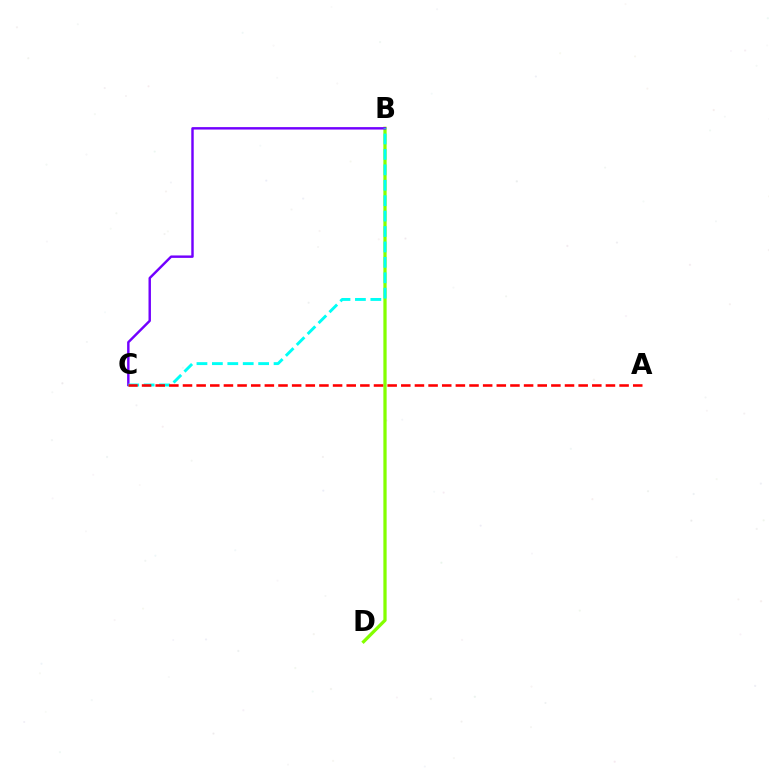{('B', 'D'): [{'color': '#84ff00', 'line_style': 'solid', 'thickness': 2.35}], ('B', 'C'): [{'color': '#7200ff', 'line_style': 'solid', 'thickness': 1.75}, {'color': '#00fff6', 'line_style': 'dashed', 'thickness': 2.09}], ('A', 'C'): [{'color': '#ff0000', 'line_style': 'dashed', 'thickness': 1.85}]}